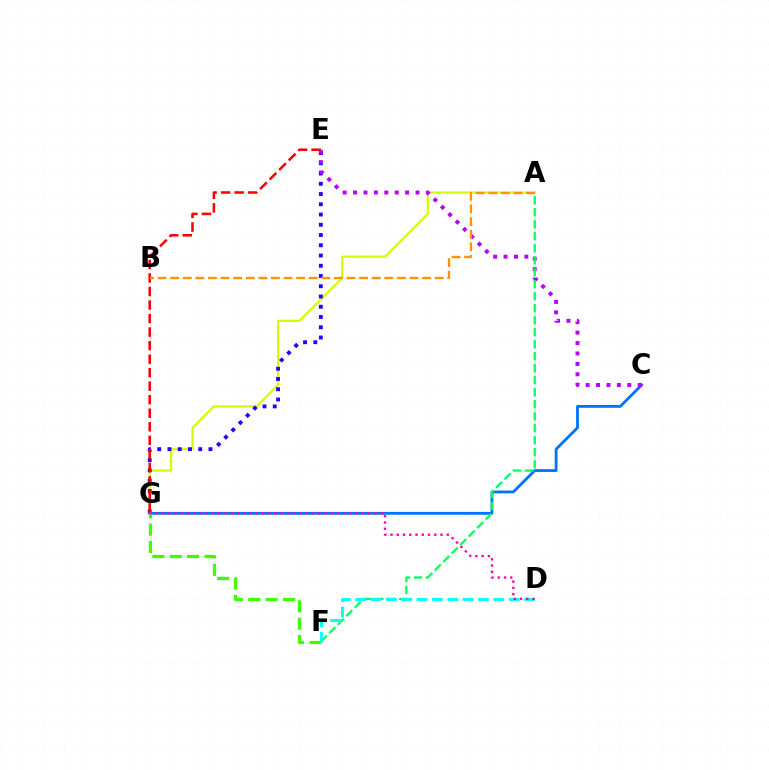{('A', 'G'): [{'color': '#d1ff00', 'line_style': 'solid', 'thickness': 1.6}], ('E', 'G'): [{'color': '#2500ff', 'line_style': 'dotted', 'thickness': 2.78}, {'color': '#ff0000', 'line_style': 'dashed', 'thickness': 1.84}], ('C', 'G'): [{'color': '#0074ff', 'line_style': 'solid', 'thickness': 2.03}], ('F', 'G'): [{'color': '#3dff00', 'line_style': 'dashed', 'thickness': 2.36}], ('C', 'E'): [{'color': '#b900ff', 'line_style': 'dotted', 'thickness': 2.83}], ('A', 'F'): [{'color': '#00ff5c', 'line_style': 'dashed', 'thickness': 1.63}], ('A', 'B'): [{'color': '#ff9400', 'line_style': 'dashed', 'thickness': 1.71}], ('D', 'F'): [{'color': '#00fff6', 'line_style': 'dashed', 'thickness': 2.09}], ('D', 'G'): [{'color': '#ff00ac', 'line_style': 'dotted', 'thickness': 1.7}]}